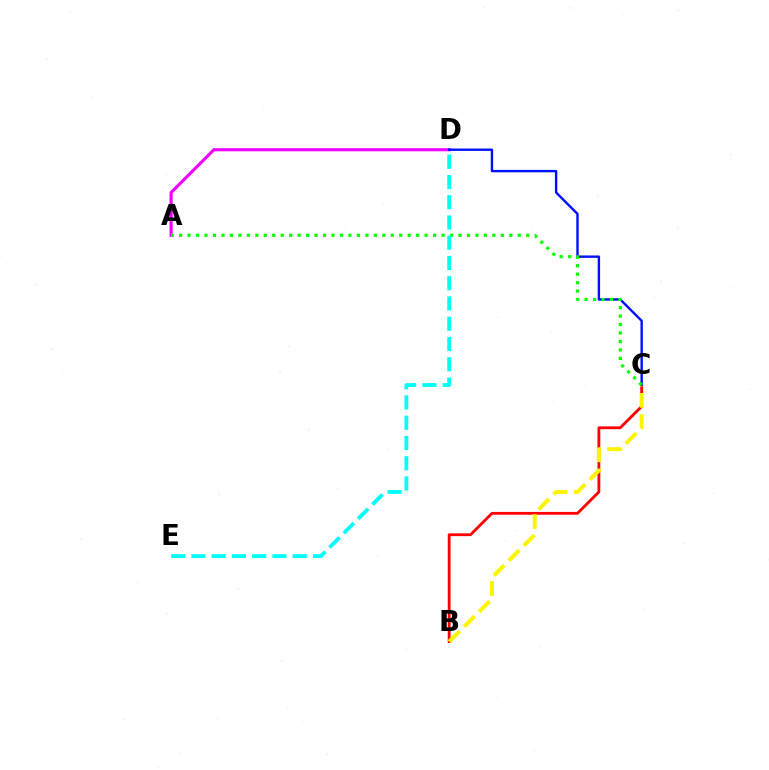{('A', 'D'): [{'color': '#ee00ff', 'line_style': 'solid', 'thickness': 2.25}], ('B', 'C'): [{'color': '#ff0000', 'line_style': 'solid', 'thickness': 2.03}, {'color': '#fcf500', 'line_style': 'dashed', 'thickness': 2.88}], ('C', 'D'): [{'color': '#0010ff', 'line_style': 'solid', 'thickness': 1.73}], ('A', 'C'): [{'color': '#08ff00', 'line_style': 'dotted', 'thickness': 2.3}], ('D', 'E'): [{'color': '#00fff6', 'line_style': 'dashed', 'thickness': 2.75}]}